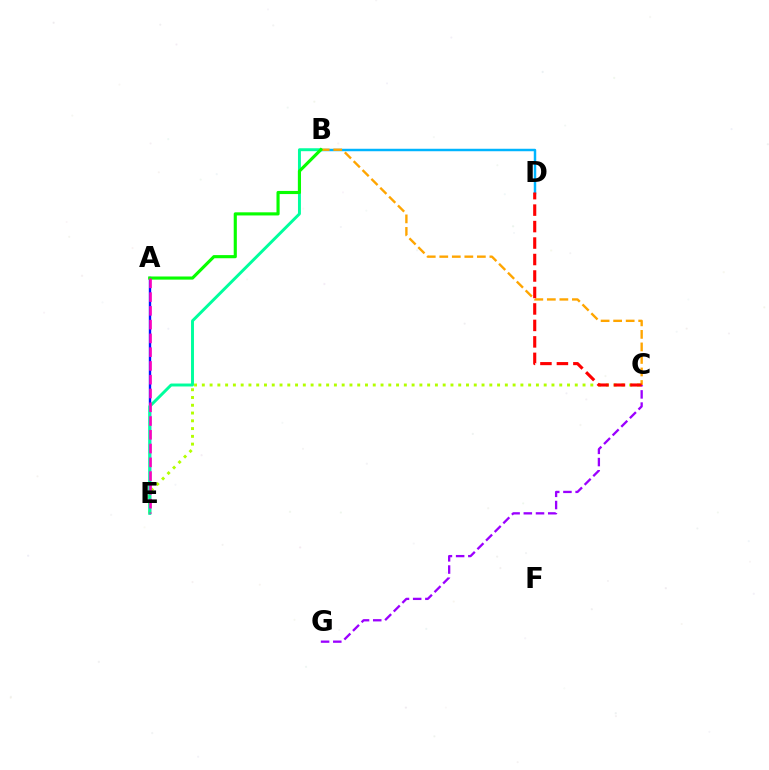{('B', 'D'): [{'color': '#00b5ff', 'line_style': 'solid', 'thickness': 1.78}], ('A', 'E'): [{'color': '#0010ff', 'line_style': 'solid', 'thickness': 1.73}, {'color': '#ff00bd', 'line_style': 'dashed', 'thickness': 1.87}], ('C', 'G'): [{'color': '#9b00ff', 'line_style': 'dashed', 'thickness': 1.66}], ('C', 'E'): [{'color': '#b3ff00', 'line_style': 'dotted', 'thickness': 2.11}], ('B', 'E'): [{'color': '#00ff9d', 'line_style': 'solid', 'thickness': 2.12}], ('B', 'C'): [{'color': '#ffa500', 'line_style': 'dashed', 'thickness': 1.7}], ('A', 'B'): [{'color': '#08ff00', 'line_style': 'solid', 'thickness': 2.26}], ('C', 'D'): [{'color': '#ff0000', 'line_style': 'dashed', 'thickness': 2.24}]}